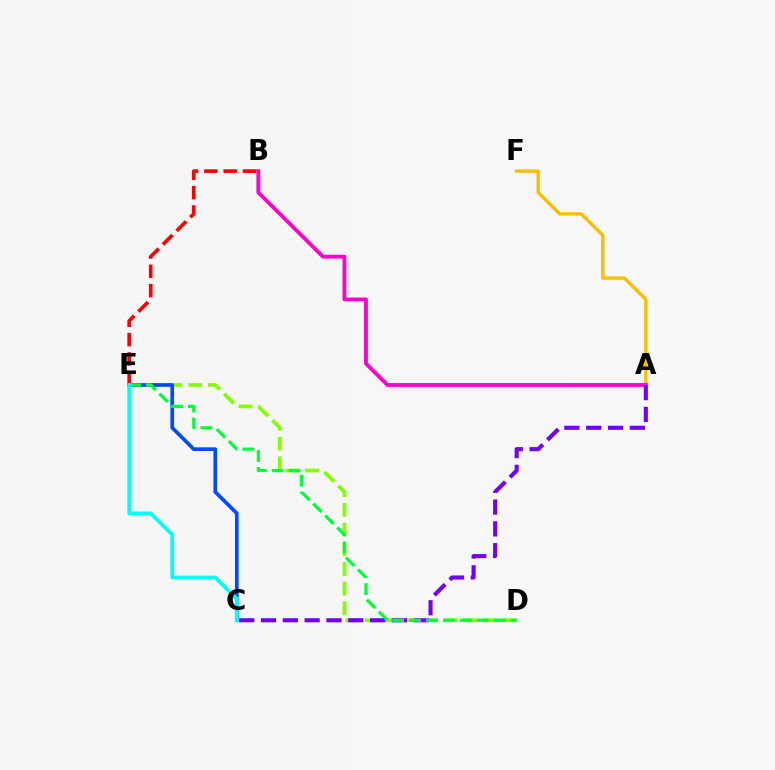{('A', 'F'): [{'color': '#ffbd00', 'line_style': 'solid', 'thickness': 2.43}], ('D', 'E'): [{'color': '#84ff00', 'line_style': 'dashed', 'thickness': 2.68}, {'color': '#00ff39', 'line_style': 'dashed', 'thickness': 2.3}], ('A', 'B'): [{'color': '#ff00cf', 'line_style': 'solid', 'thickness': 2.76}], ('C', 'E'): [{'color': '#004bff', 'line_style': 'solid', 'thickness': 2.65}, {'color': '#00fff6', 'line_style': 'solid', 'thickness': 2.67}], ('B', 'E'): [{'color': '#ff0000', 'line_style': 'dashed', 'thickness': 2.62}], ('A', 'C'): [{'color': '#7200ff', 'line_style': 'dashed', 'thickness': 2.96}]}